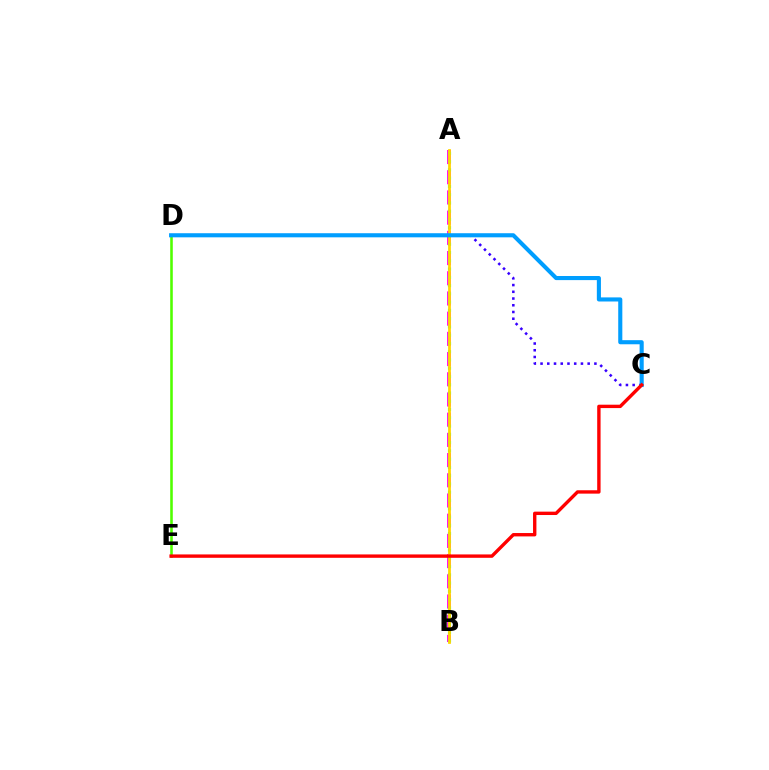{('D', 'E'): [{'color': '#4fff00', 'line_style': 'solid', 'thickness': 1.86}], ('A', 'B'): [{'color': '#ff00ed', 'line_style': 'dashed', 'thickness': 2.74}, {'color': '#00ff86', 'line_style': 'dotted', 'thickness': 2.25}, {'color': '#ffd500', 'line_style': 'solid', 'thickness': 1.99}], ('C', 'D'): [{'color': '#3700ff', 'line_style': 'dotted', 'thickness': 1.83}, {'color': '#009eff', 'line_style': 'solid', 'thickness': 2.95}], ('C', 'E'): [{'color': '#ff0000', 'line_style': 'solid', 'thickness': 2.43}]}